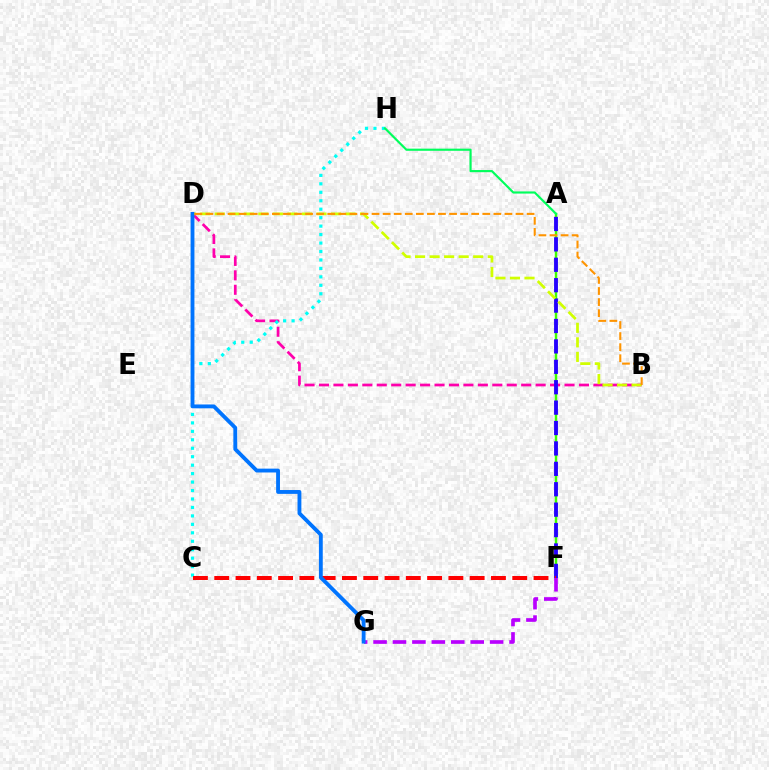{('B', 'D'): [{'color': '#ff00ac', 'line_style': 'dashed', 'thickness': 1.96}, {'color': '#d1ff00', 'line_style': 'dashed', 'thickness': 1.97}, {'color': '#ff9400', 'line_style': 'dashed', 'thickness': 1.5}], ('A', 'F'): [{'color': '#3dff00', 'line_style': 'solid', 'thickness': 1.76}, {'color': '#2500ff', 'line_style': 'dashed', 'thickness': 2.77}], ('C', 'H'): [{'color': '#00fff6', 'line_style': 'dotted', 'thickness': 2.3}], ('C', 'F'): [{'color': '#ff0000', 'line_style': 'dashed', 'thickness': 2.89}], ('F', 'G'): [{'color': '#b900ff', 'line_style': 'dashed', 'thickness': 2.64}], ('D', 'G'): [{'color': '#0074ff', 'line_style': 'solid', 'thickness': 2.77}], ('A', 'H'): [{'color': '#00ff5c', 'line_style': 'solid', 'thickness': 1.55}]}